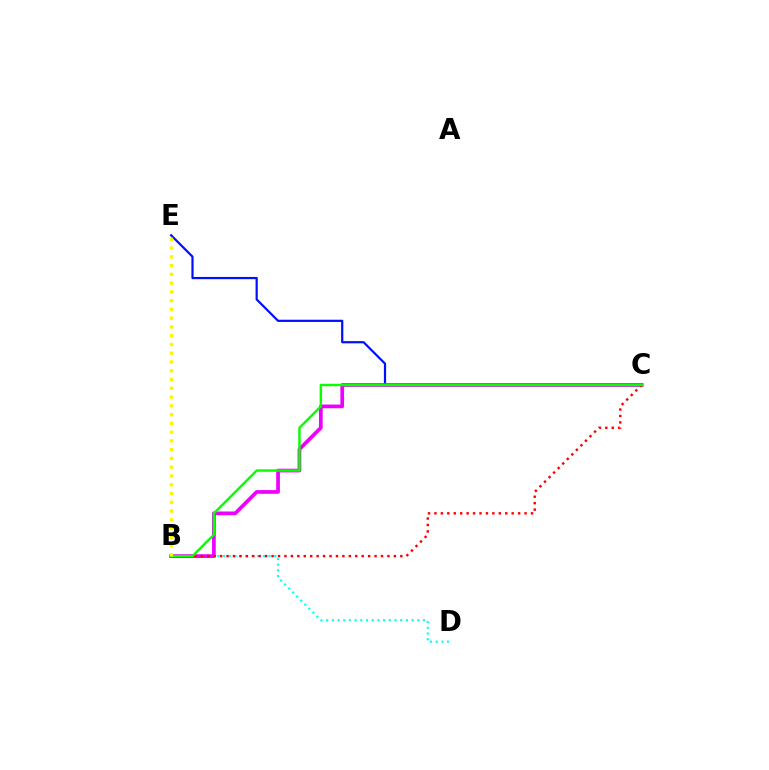{('C', 'E'): [{'color': '#0010ff', 'line_style': 'solid', 'thickness': 1.59}], ('B', 'D'): [{'color': '#00fff6', 'line_style': 'dotted', 'thickness': 1.55}], ('B', 'C'): [{'color': '#ee00ff', 'line_style': 'solid', 'thickness': 2.67}, {'color': '#ff0000', 'line_style': 'dotted', 'thickness': 1.75}, {'color': '#08ff00', 'line_style': 'solid', 'thickness': 1.75}], ('B', 'E'): [{'color': '#fcf500', 'line_style': 'dotted', 'thickness': 2.38}]}